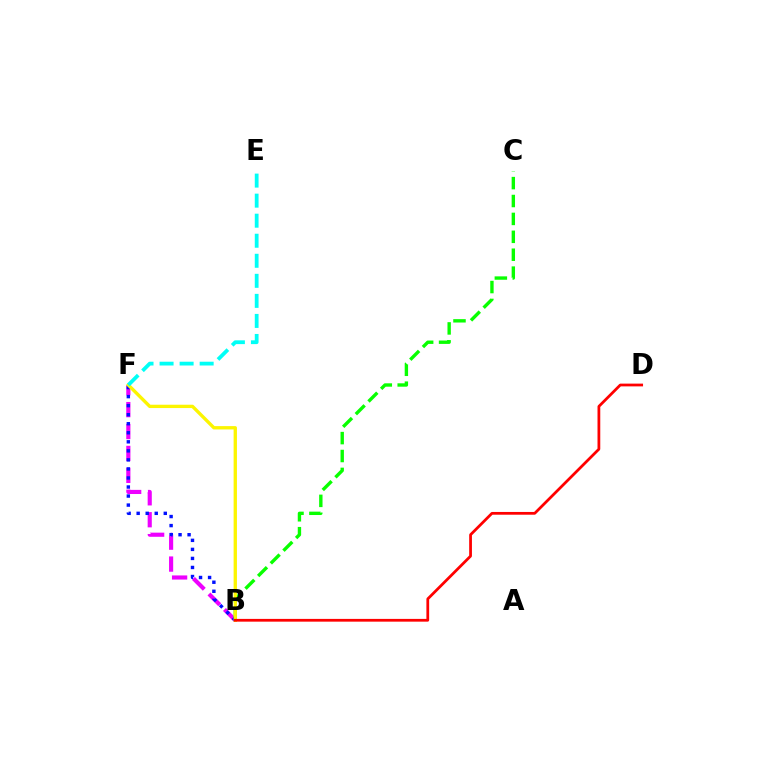{('B', 'F'): [{'color': '#ee00ff', 'line_style': 'dashed', 'thickness': 2.98}, {'color': '#0010ff', 'line_style': 'dotted', 'thickness': 2.46}, {'color': '#fcf500', 'line_style': 'solid', 'thickness': 2.4}], ('B', 'C'): [{'color': '#08ff00', 'line_style': 'dashed', 'thickness': 2.43}], ('E', 'F'): [{'color': '#00fff6', 'line_style': 'dashed', 'thickness': 2.72}], ('B', 'D'): [{'color': '#ff0000', 'line_style': 'solid', 'thickness': 1.99}]}